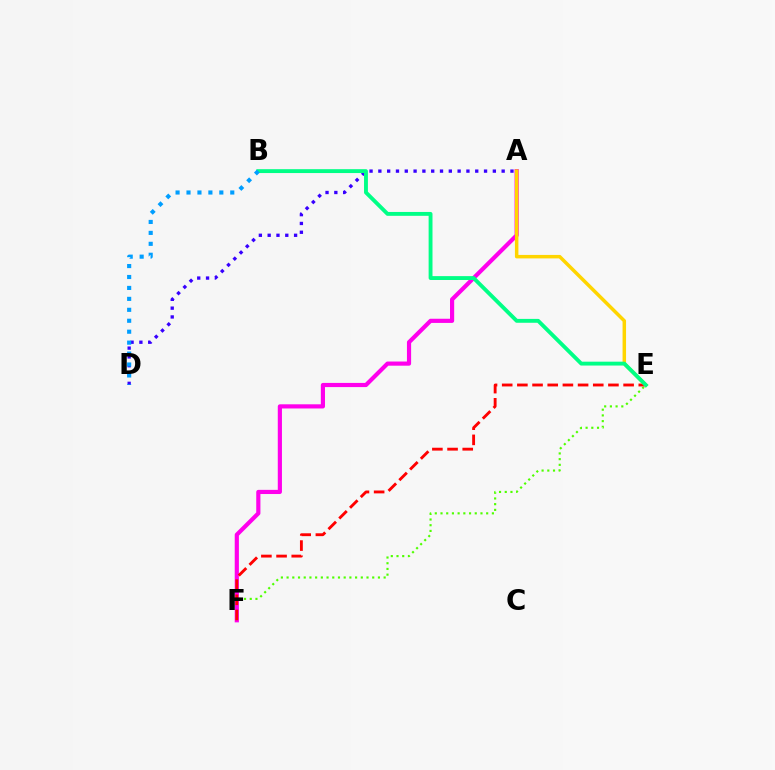{('E', 'F'): [{'color': '#4fff00', 'line_style': 'dotted', 'thickness': 1.55}, {'color': '#ff0000', 'line_style': 'dashed', 'thickness': 2.06}], ('A', 'F'): [{'color': '#ff00ed', 'line_style': 'solid', 'thickness': 3.0}], ('A', 'D'): [{'color': '#3700ff', 'line_style': 'dotted', 'thickness': 2.39}], ('A', 'E'): [{'color': '#ffd500', 'line_style': 'solid', 'thickness': 2.51}], ('B', 'E'): [{'color': '#00ff86', 'line_style': 'solid', 'thickness': 2.79}], ('B', 'D'): [{'color': '#009eff', 'line_style': 'dotted', 'thickness': 2.97}]}